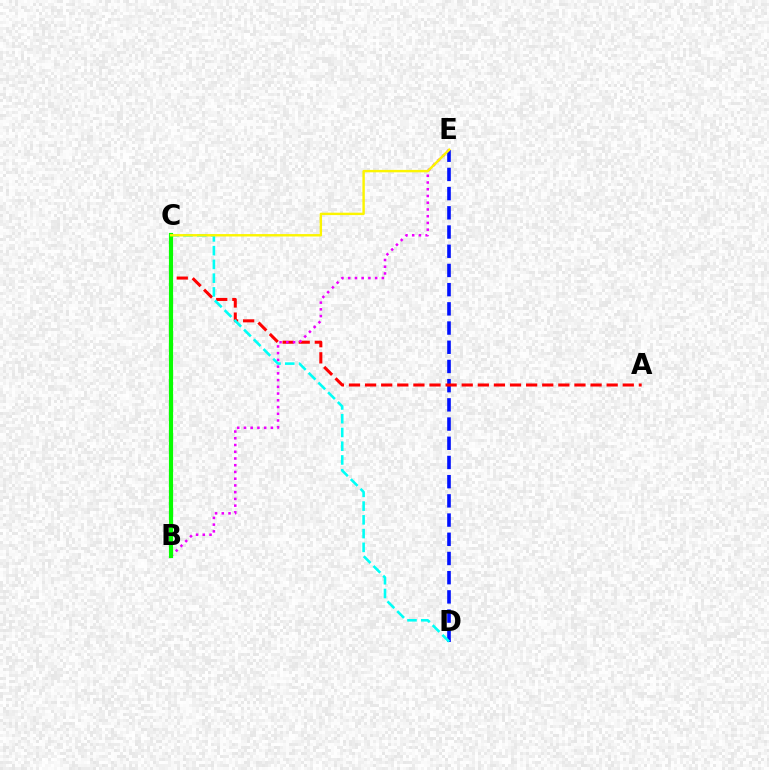{('D', 'E'): [{'color': '#0010ff', 'line_style': 'dashed', 'thickness': 2.61}], ('A', 'C'): [{'color': '#ff0000', 'line_style': 'dashed', 'thickness': 2.19}], ('B', 'E'): [{'color': '#ee00ff', 'line_style': 'dotted', 'thickness': 1.83}], ('C', 'D'): [{'color': '#00fff6', 'line_style': 'dashed', 'thickness': 1.87}], ('B', 'C'): [{'color': '#08ff00', 'line_style': 'solid', 'thickness': 3.0}], ('C', 'E'): [{'color': '#fcf500', 'line_style': 'solid', 'thickness': 1.74}]}